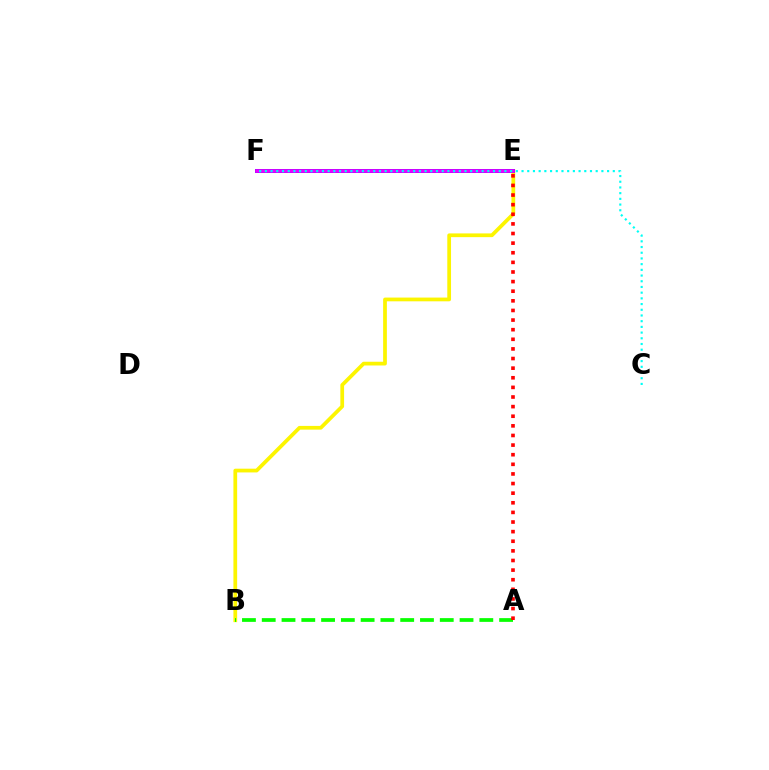{('B', 'E'): [{'color': '#fcf500', 'line_style': 'solid', 'thickness': 2.69}], ('E', 'F'): [{'color': '#0010ff', 'line_style': 'solid', 'thickness': 2.77}, {'color': '#ee00ff', 'line_style': 'solid', 'thickness': 2.63}], ('A', 'B'): [{'color': '#08ff00', 'line_style': 'dashed', 'thickness': 2.69}], ('C', 'F'): [{'color': '#00fff6', 'line_style': 'dotted', 'thickness': 1.55}], ('A', 'E'): [{'color': '#ff0000', 'line_style': 'dotted', 'thickness': 2.61}]}